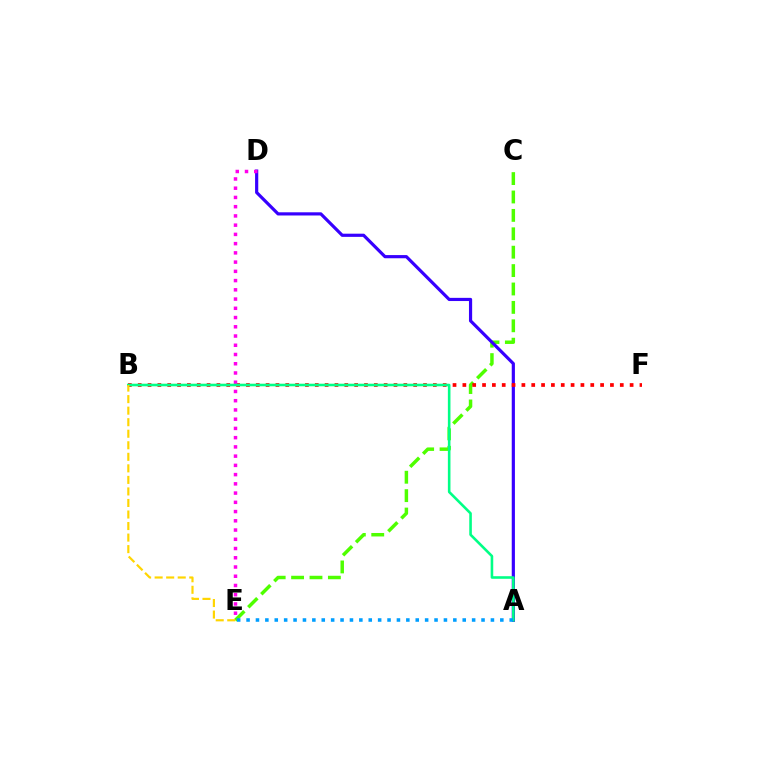{('C', 'E'): [{'color': '#4fff00', 'line_style': 'dashed', 'thickness': 2.5}], ('A', 'D'): [{'color': '#3700ff', 'line_style': 'solid', 'thickness': 2.29}], ('B', 'F'): [{'color': '#ff0000', 'line_style': 'dotted', 'thickness': 2.67}], ('D', 'E'): [{'color': '#ff00ed', 'line_style': 'dotted', 'thickness': 2.51}], ('A', 'B'): [{'color': '#00ff86', 'line_style': 'solid', 'thickness': 1.87}], ('A', 'E'): [{'color': '#009eff', 'line_style': 'dotted', 'thickness': 2.55}], ('B', 'E'): [{'color': '#ffd500', 'line_style': 'dashed', 'thickness': 1.57}]}